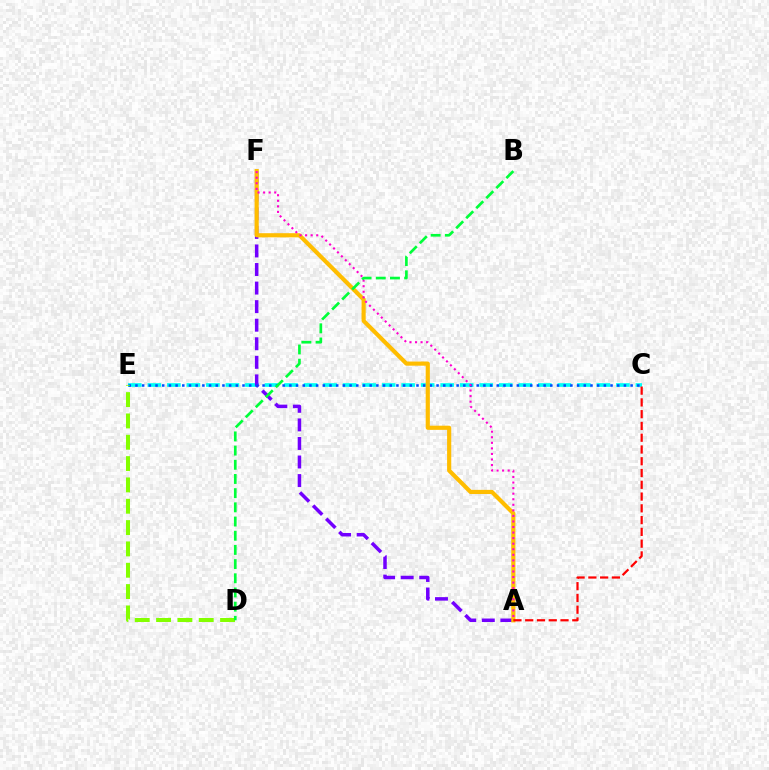{('C', 'E'): [{'color': '#00fff6', 'line_style': 'dashed', 'thickness': 2.65}, {'color': '#004bff', 'line_style': 'dotted', 'thickness': 1.82}], ('A', 'F'): [{'color': '#7200ff', 'line_style': 'dashed', 'thickness': 2.52}, {'color': '#ffbd00', 'line_style': 'solid', 'thickness': 2.99}, {'color': '#ff00cf', 'line_style': 'dotted', 'thickness': 1.51}], ('D', 'E'): [{'color': '#84ff00', 'line_style': 'dashed', 'thickness': 2.9}], ('B', 'D'): [{'color': '#00ff39', 'line_style': 'dashed', 'thickness': 1.93}], ('A', 'C'): [{'color': '#ff0000', 'line_style': 'dashed', 'thickness': 1.6}]}